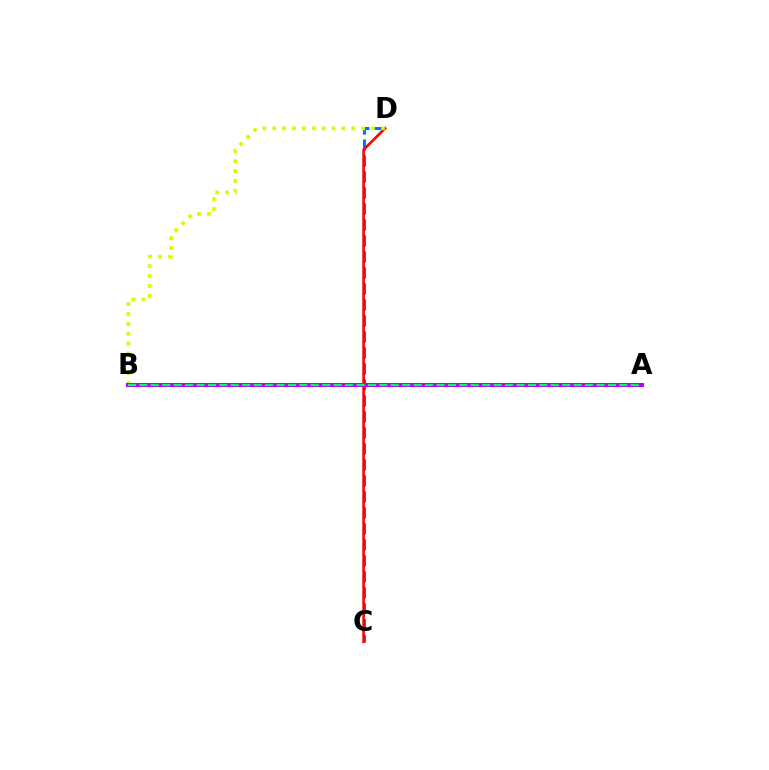{('C', 'D'): [{'color': '#0074ff', 'line_style': 'dashed', 'thickness': 2.17}, {'color': '#ff0000', 'line_style': 'solid', 'thickness': 1.88}], ('B', 'D'): [{'color': '#d1ff00', 'line_style': 'dotted', 'thickness': 2.69}], ('A', 'B'): [{'color': '#b900ff', 'line_style': 'solid', 'thickness': 2.93}, {'color': '#00ff5c', 'line_style': 'dashed', 'thickness': 1.55}]}